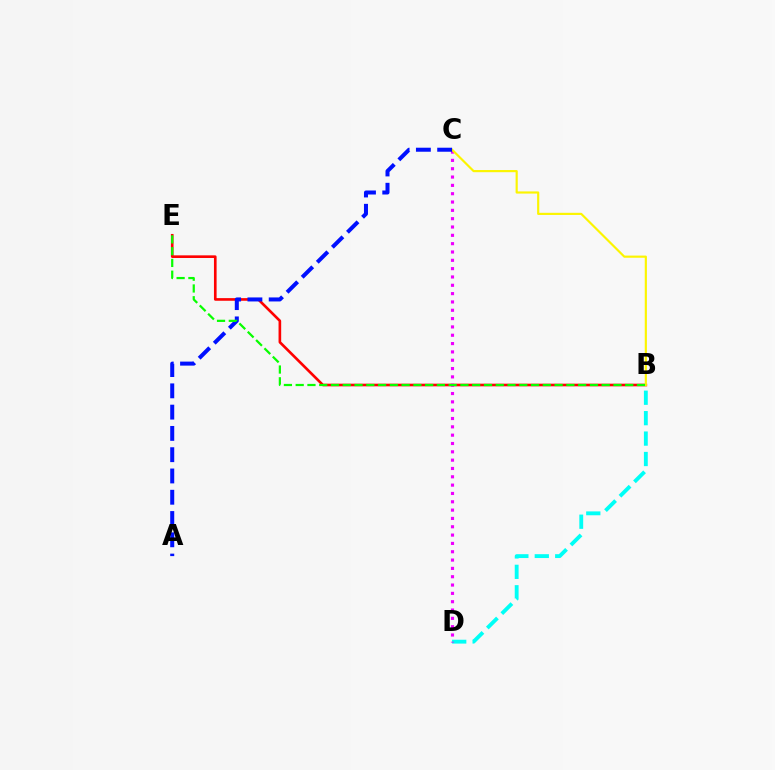{('B', 'E'): [{'color': '#ff0000', 'line_style': 'solid', 'thickness': 1.9}, {'color': '#08ff00', 'line_style': 'dashed', 'thickness': 1.6}], ('B', 'D'): [{'color': '#00fff6', 'line_style': 'dashed', 'thickness': 2.78}], ('C', 'D'): [{'color': '#ee00ff', 'line_style': 'dotted', 'thickness': 2.26}], ('B', 'C'): [{'color': '#fcf500', 'line_style': 'solid', 'thickness': 1.56}], ('A', 'C'): [{'color': '#0010ff', 'line_style': 'dashed', 'thickness': 2.89}]}